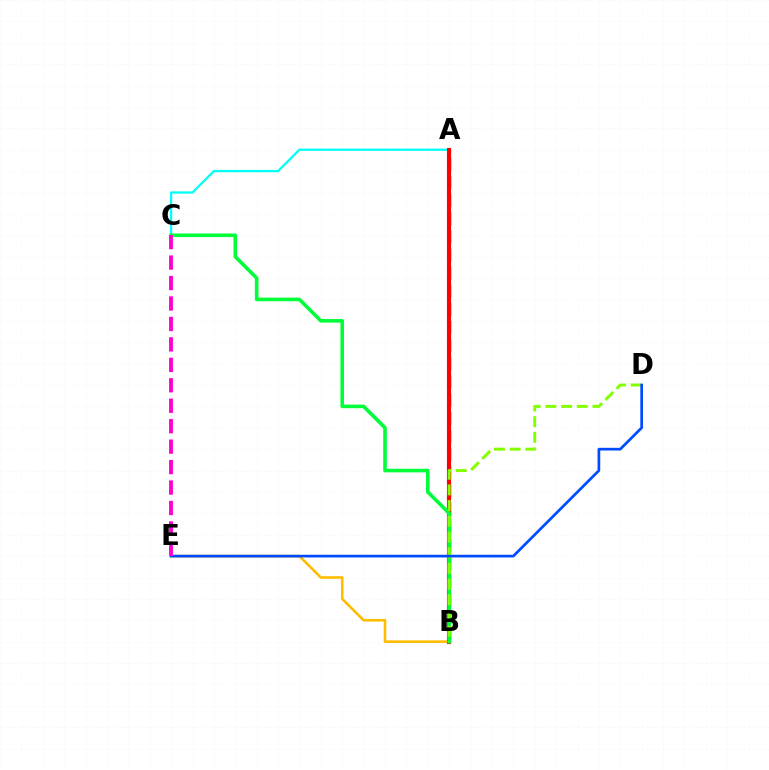{('B', 'E'): [{'color': '#ffbd00', 'line_style': 'solid', 'thickness': 1.87}], ('A', 'B'): [{'color': '#7200ff', 'line_style': 'dashed', 'thickness': 2.47}, {'color': '#ff0000', 'line_style': 'solid', 'thickness': 2.96}], ('A', 'C'): [{'color': '#00fff6', 'line_style': 'solid', 'thickness': 1.63}], ('B', 'C'): [{'color': '#00ff39', 'line_style': 'solid', 'thickness': 2.59}], ('B', 'D'): [{'color': '#84ff00', 'line_style': 'dashed', 'thickness': 2.13}], ('D', 'E'): [{'color': '#004bff', 'line_style': 'solid', 'thickness': 1.94}], ('C', 'E'): [{'color': '#ff00cf', 'line_style': 'dashed', 'thickness': 2.78}]}